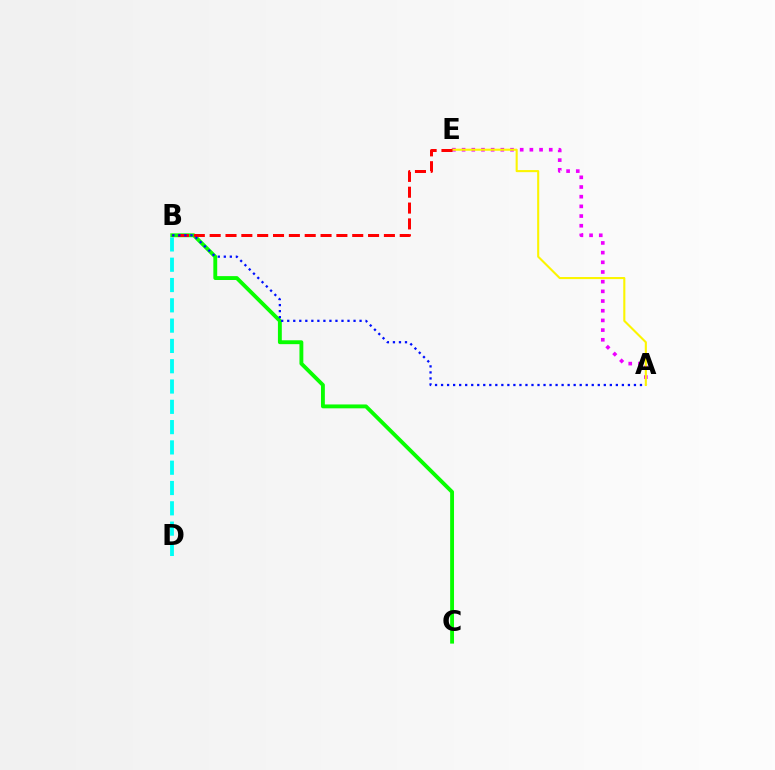{('B', 'C'): [{'color': '#08ff00', 'line_style': 'solid', 'thickness': 2.79}], ('A', 'E'): [{'color': '#ee00ff', 'line_style': 'dotted', 'thickness': 2.63}, {'color': '#fcf500', 'line_style': 'solid', 'thickness': 1.51}], ('B', 'E'): [{'color': '#ff0000', 'line_style': 'dashed', 'thickness': 2.15}], ('A', 'B'): [{'color': '#0010ff', 'line_style': 'dotted', 'thickness': 1.64}], ('B', 'D'): [{'color': '#00fff6', 'line_style': 'dashed', 'thickness': 2.76}]}